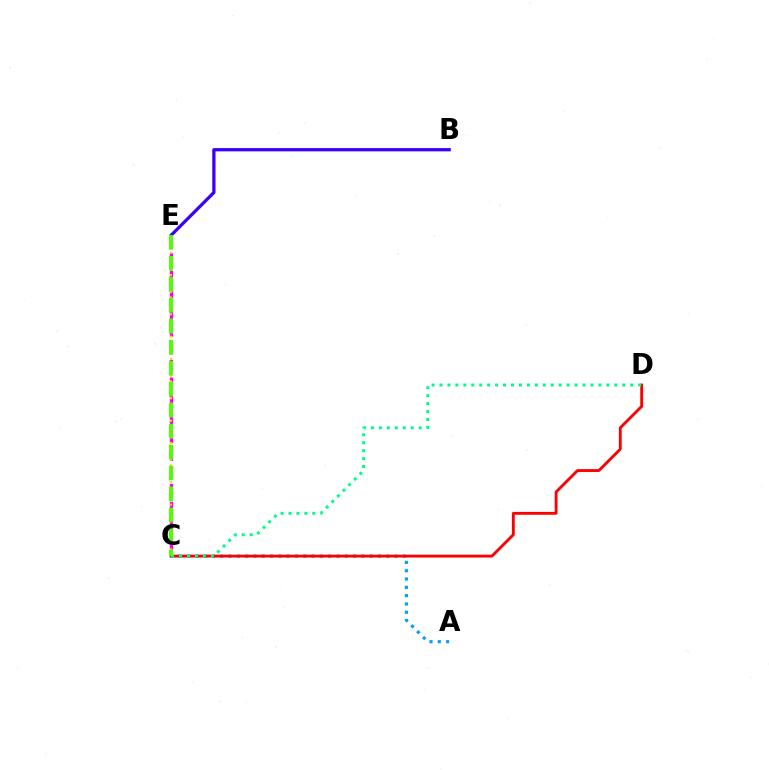{('C', 'E'): [{'color': '#ff00ed', 'line_style': 'dashed', 'thickness': 2.41}, {'color': '#ffd500', 'line_style': 'dotted', 'thickness': 1.52}, {'color': '#4fff00', 'line_style': 'dashed', 'thickness': 2.85}], ('A', 'C'): [{'color': '#009eff', 'line_style': 'dotted', 'thickness': 2.26}], ('C', 'D'): [{'color': '#ff0000', 'line_style': 'solid', 'thickness': 2.05}, {'color': '#00ff86', 'line_style': 'dotted', 'thickness': 2.16}], ('B', 'E'): [{'color': '#3700ff', 'line_style': 'solid', 'thickness': 2.33}]}